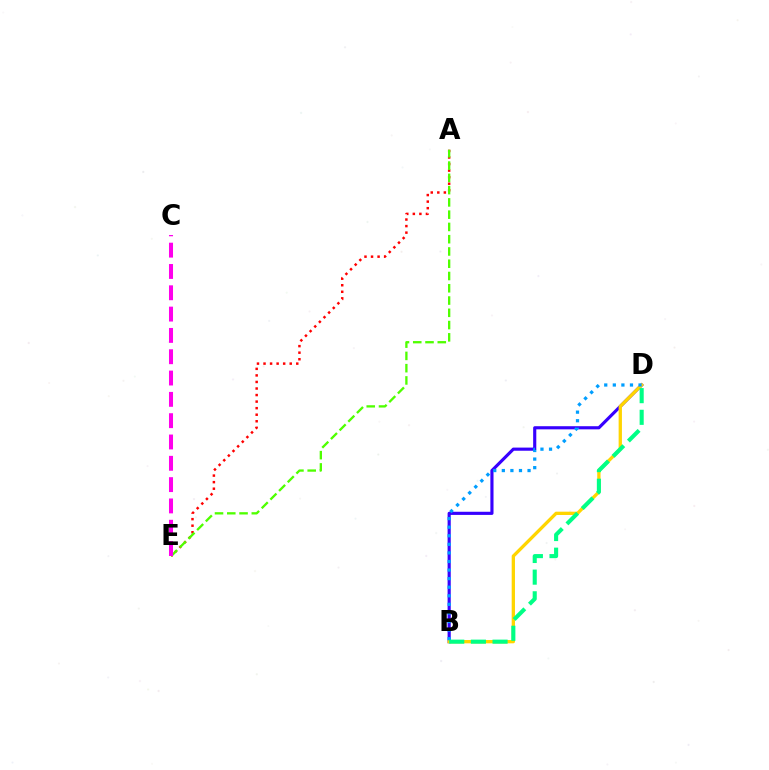{('A', 'E'): [{'color': '#ff0000', 'line_style': 'dotted', 'thickness': 1.78}, {'color': '#4fff00', 'line_style': 'dashed', 'thickness': 1.67}], ('B', 'D'): [{'color': '#3700ff', 'line_style': 'solid', 'thickness': 2.26}, {'color': '#ffd500', 'line_style': 'solid', 'thickness': 2.38}, {'color': '#009eff', 'line_style': 'dotted', 'thickness': 2.33}, {'color': '#00ff86', 'line_style': 'dashed', 'thickness': 2.94}], ('C', 'E'): [{'color': '#ff00ed', 'line_style': 'dashed', 'thickness': 2.9}]}